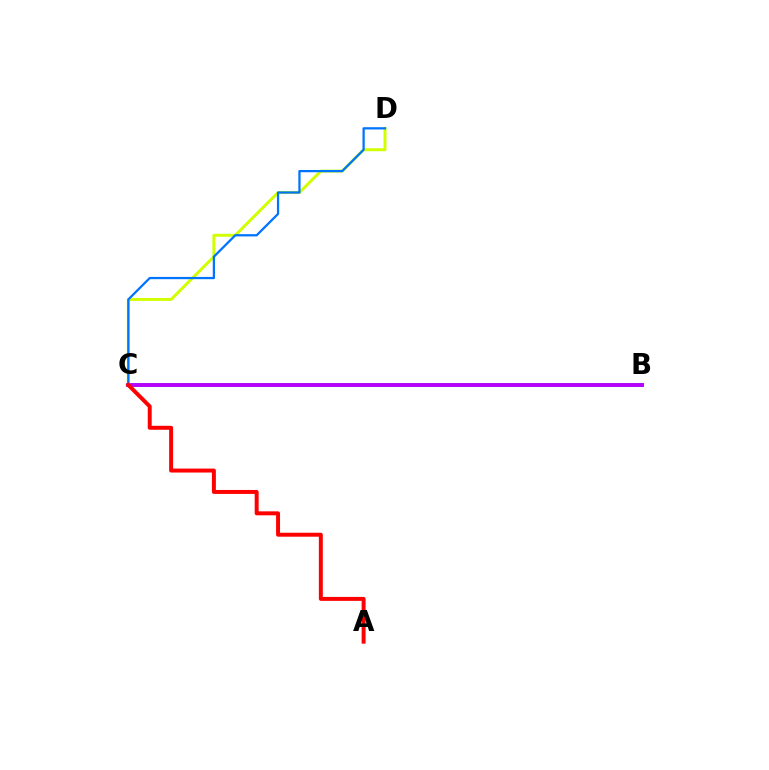{('B', 'C'): [{'color': '#00ff5c', 'line_style': 'solid', 'thickness': 2.81}, {'color': '#b900ff', 'line_style': 'solid', 'thickness': 2.78}], ('C', 'D'): [{'color': '#d1ff00', 'line_style': 'solid', 'thickness': 2.13}, {'color': '#0074ff', 'line_style': 'solid', 'thickness': 1.62}], ('A', 'C'): [{'color': '#ff0000', 'line_style': 'solid', 'thickness': 2.85}]}